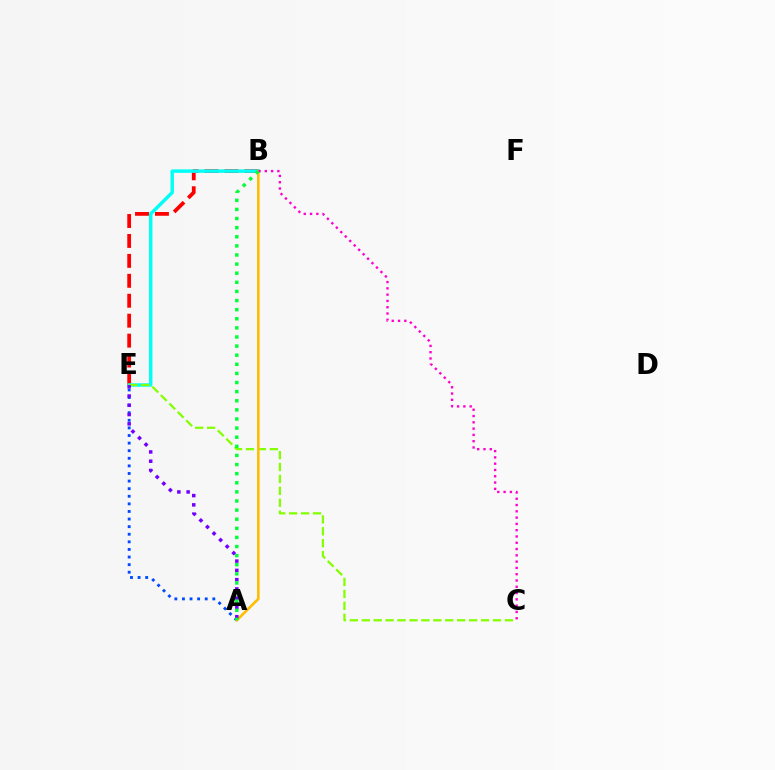{('B', 'E'): [{'color': '#ff0000', 'line_style': 'dashed', 'thickness': 2.71}, {'color': '#00fff6', 'line_style': 'solid', 'thickness': 2.49}], ('C', 'E'): [{'color': '#84ff00', 'line_style': 'dashed', 'thickness': 1.62}], ('A', 'E'): [{'color': '#004bff', 'line_style': 'dotted', 'thickness': 2.06}, {'color': '#7200ff', 'line_style': 'dotted', 'thickness': 2.52}], ('A', 'B'): [{'color': '#ffbd00', 'line_style': 'solid', 'thickness': 1.87}, {'color': '#00ff39', 'line_style': 'dotted', 'thickness': 2.48}], ('B', 'C'): [{'color': '#ff00cf', 'line_style': 'dotted', 'thickness': 1.71}]}